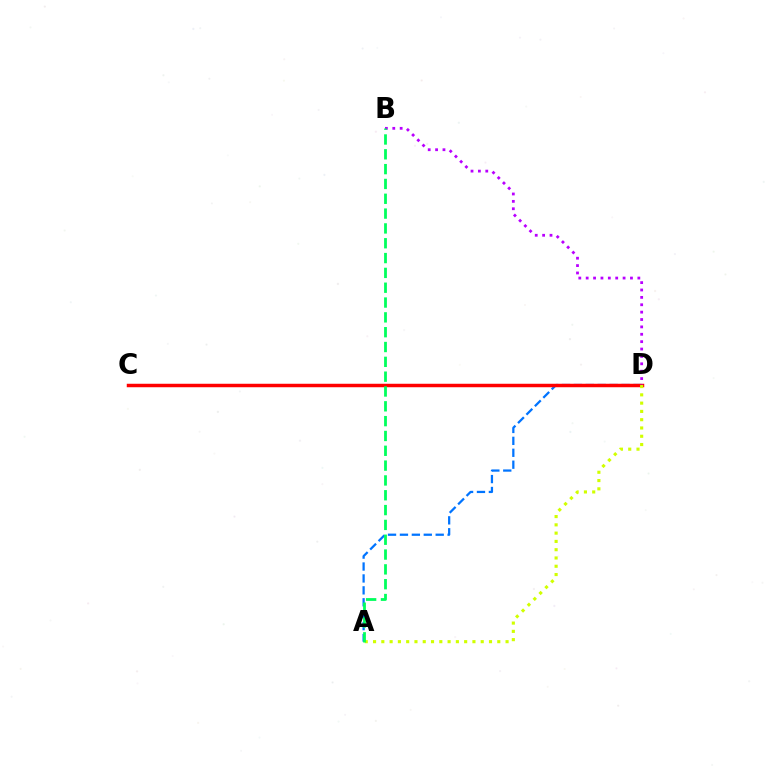{('A', 'D'): [{'color': '#0074ff', 'line_style': 'dashed', 'thickness': 1.62}, {'color': '#d1ff00', 'line_style': 'dotted', 'thickness': 2.25}], ('C', 'D'): [{'color': '#ff0000', 'line_style': 'solid', 'thickness': 2.51}], ('B', 'D'): [{'color': '#b900ff', 'line_style': 'dotted', 'thickness': 2.01}], ('A', 'B'): [{'color': '#00ff5c', 'line_style': 'dashed', 'thickness': 2.01}]}